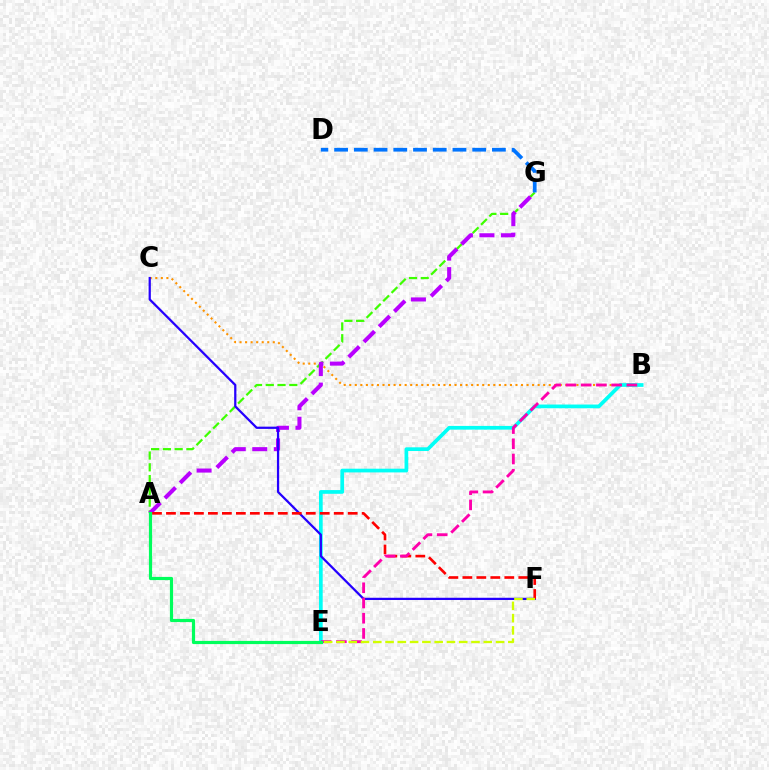{('B', 'C'): [{'color': '#ff9400', 'line_style': 'dotted', 'thickness': 1.51}], ('A', 'G'): [{'color': '#3dff00', 'line_style': 'dashed', 'thickness': 1.6}, {'color': '#b900ff', 'line_style': 'dashed', 'thickness': 2.92}], ('B', 'E'): [{'color': '#00fff6', 'line_style': 'solid', 'thickness': 2.67}, {'color': '#ff00ac', 'line_style': 'dashed', 'thickness': 2.07}], ('C', 'F'): [{'color': '#2500ff', 'line_style': 'solid', 'thickness': 1.62}], ('A', 'F'): [{'color': '#ff0000', 'line_style': 'dashed', 'thickness': 1.9}], ('E', 'F'): [{'color': '#d1ff00', 'line_style': 'dashed', 'thickness': 1.67}], ('D', 'G'): [{'color': '#0074ff', 'line_style': 'dashed', 'thickness': 2.68}], ('A', 'E'): [{'color': '#00ff5c', 'line_style': 'solid', 'thickness': 2.29}]}